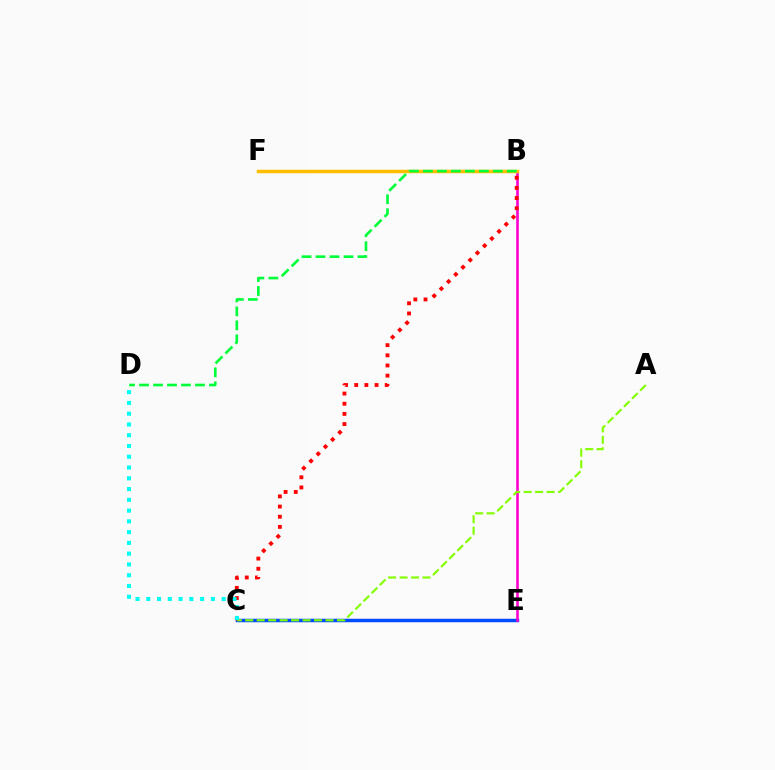{('C', 'E'): [{'color': '#004bff', 'line_style': 'solid', 'thickness': 2.51}], ('B', 'E'): [{'color': '#ff00cf', 'line_style': 'solid', 'thickness': 1.88}], ('A', 'C'): [{'color': '#84ff00', 'line_style': 'dashed', 'thickness': 1.56}], ('B', 'F'): [{'color': '#7200ff', 'line_style': 'solid', 'thickness': 1.86}, {'color': '#ffbd00', 'line_style': 'solid', 'thickness': 2.51}], ('B', 'C'): [{'color': '#ff0000', 'line_style': 'dotted', 'thickness': 2.76}], ('C', 'D'): [{'color': '#00fff6', 'line_style': 'dotted', 'thickness': 2.93}], ('B', 'D'): [{'color': '#00ff39', 'line_style': 'dashed', 'thickness': 1.9}]}